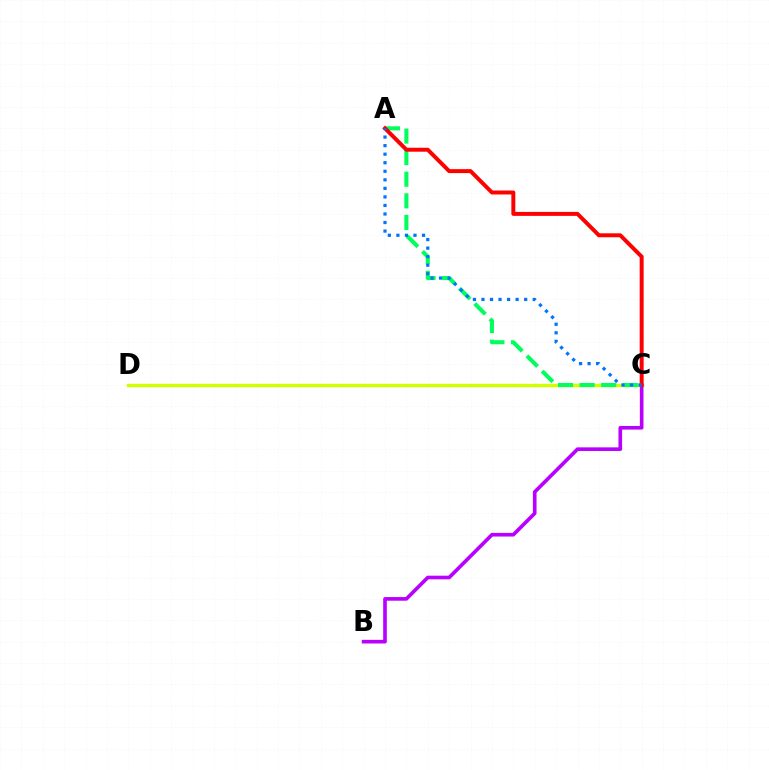{('C', 'D'): [{'color': '#d1ff00', 'line_style': 'solid', 'thickness': 2.45}], ('A', 'C'): [{'color': '#00ff5c', 'line_style': 'dashed', 'thickness': 2.93}, {'color': '#ff0000', 'line_style': 'solid', 'thickness': 2.85}, {'color': '#0074ff', 'line_style': 'dotted', 'thickness': 2.32}], ('B', 'C'): [{'color': '#b900ff', 'line_style': 'solid', 'thickness': 2.62}]}